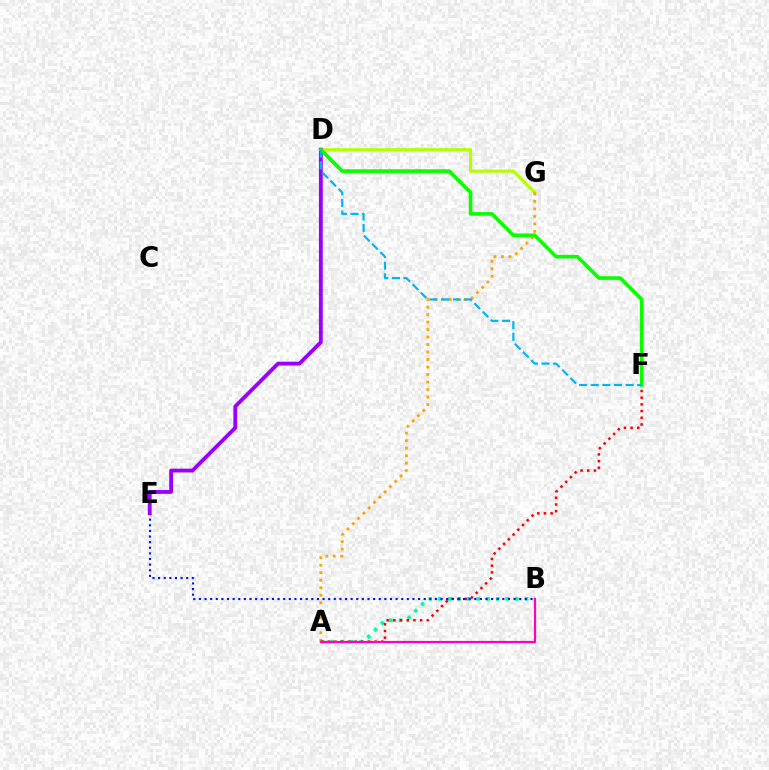{('D', 'G'): [{'color': '#b3ff00', 'line_style': 'solid', 'thickness': 2.25}], ('A', 'G'): [{'color': '#ffa500', 'line_style': 'dotted', 'thickness': 2.04}], ('A', 'B'): [{'color': '#00ff9d', 'line_style': 'dotted', 'thickness': 2.62}, {'color': '#ff00bd', 'line_style': 'solid', 'thickness': 1.59}], ('A', 'F'): [{'color': '#ff0000', 'line_style': 'dotted', 'thickness': 1.82}], ('B', 'E'): [{'color': '#0010ff', 'line_style': 'dotted', 'thickness': 1.53}], ('D', 'E'): [{'color': '#9b00ff', 'line_style': 'solid', 'thickness': 2.76}], ('D', 'F'): [{'color': '#08ff00', 'line_style': 'solid', 'thickness': 2.61}, {'color': '#00b5ff', 'line_style': 'dashed', 'thickness': 1.58}]}